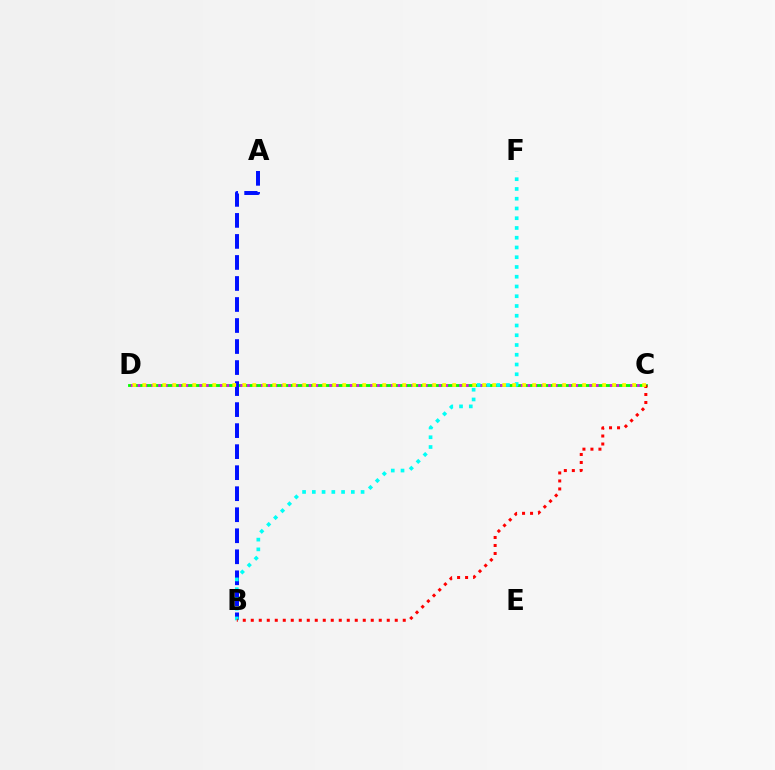{('C', 'D'): [{'color': '#08ff00', 'line_style': 'solid', 'thickness': 2.05}, {'color': '#ee00ff', 'line_style': 'dotted', 'thickness': 1.86}, {'color': '#fcf500', 'line_style': 'dotted', 'thickness': 2.72}], ('A', 'B'): [{'color': '#0010ff', 'line_style': 'dashed', 'thickness': 2.86}], ('B', 'F'): [{'color': '#00fff6', 'line_style': 'dotted', 'thickness': 2.65}], ('B', 'C'): [{'color': '#ff0000', 'line_style': 'dotted', 'thickness': 2.17}]}